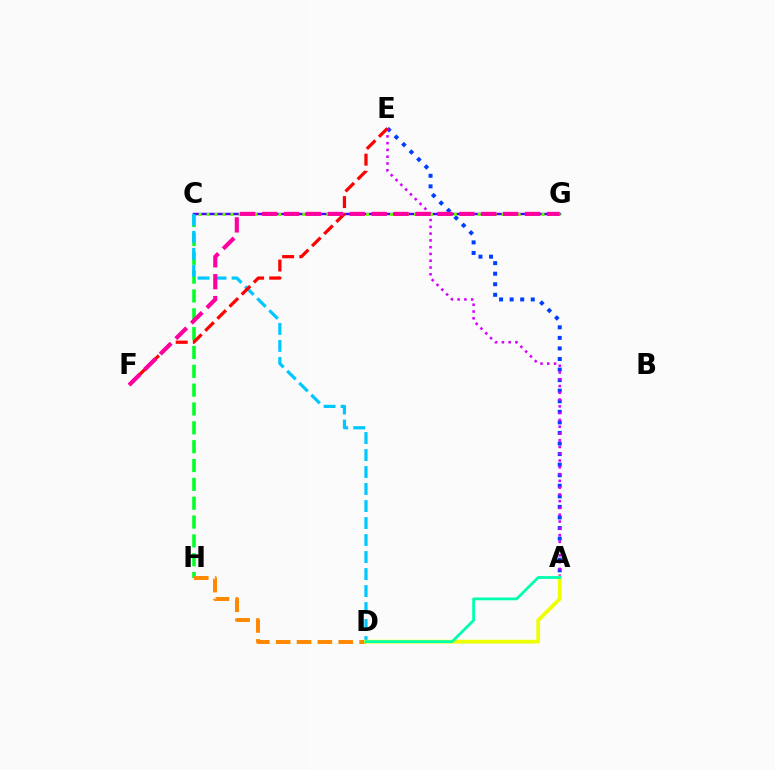{('C', 'H'): [{'color': '#00ff27', 'line_style': 'dashed', 'thickness': 2.56}], ('A', 'E'): [{'color': '#003fff', 'line_style': 'dotted', 'thickness': 2.87}, {'color': '#d600ff', 'line_style': 'dotted', 'thickness': 1.84}], ('C', 'G'): [{'color': '#4f00ff', 'line_style': 'solid', 'thickness': 1.76}, {'color': '#66ff00', 'line_style': 'dotted', 'thickness': 2.17}], ('D', 'H'): [{'color': '#ff8800', 'line_style': 'dashed', 'thickness': 2.83}], ('C', 'D'): [{'color': '#00c7ff', 'line_style': 'dashed', 'thickness': 2.31}], ('A', 'D'): [{'color': '#eeff00', 'line_style': 'solid', 'thickness': 2.7}, {'color': '#00ffaf', 'line_style': 'solid', 'thickness': 2.01}], ('E', 'F'): [{'color': '#ff0000', 'line_style': 'dashed', 'thickness': 2.33}], ('F', 'G'): [{'color': '#ff00a0', 'line_style': 'dashed', 'thickness': 2.98}]}